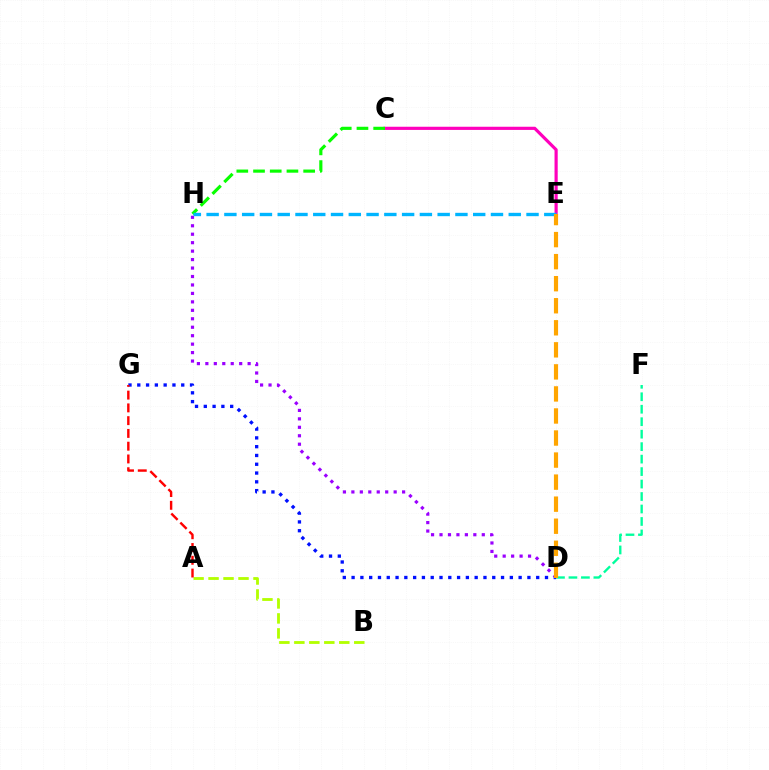{('D', 'G'): [{'color': '#0010ff', 'line_style': 'dotted', 'thickness': 2.39}], ('D', 'H'): [{'color': '#9b00ff', 'line_style': 'dotted', 'thickness': 2.3}], ('C', 'E'): [{'color': '#ff00bd', 'line_style': 'solid', 'thickness': 2.29}], ('C', 'H'): [{'color': '#08ff00', 'line_style': 'dashed', 'thickness': 2.27}], ('D', 'F'): [{'color': '#00ff9d', 'line_style': 'dashed', 'thickness': 1.69}], ('A', 'B'): [{'color': '#b3ff00', 'line_style': 'dashed', 'thickness': 2.03}], ('E', 'H'): [{'color': '#00b5ff', 'line_style': 'dashed', 'thickness': 2.41}], ('D', 'E'): [{'color': '#ffa500', 'line_style': 'dashed', 'thickness': 3.0}], ('A', 'G'): [{'color': '#ff0000', 'line_style': 'dashed', 'thickness': 1.73}]}